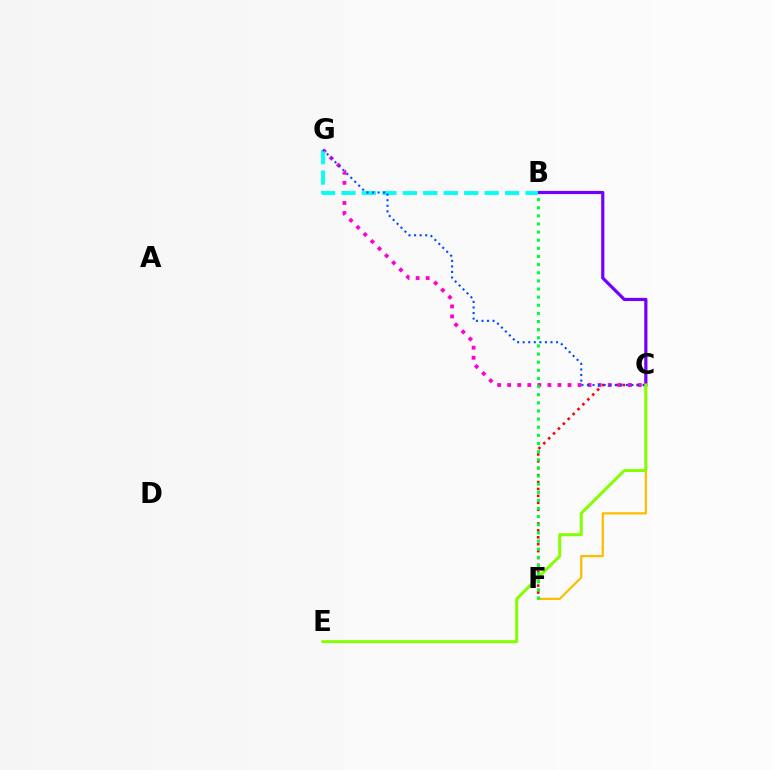{('C', 'F'): [{'color': '#ff0000', 'line_style': 'dotted', 'thickness': 1.88}, {'color': '#ffbd00', 'line_style': 'solid', 'thickness': 1.61}], ('B', 'C'): [{'color': '#7200ff', 'line_style': 'solid', 'thickness': 2.3}], ('C', 'G'): [{'color': '#ff00cf', 'line_style': 'dotted', 'thickness': 2.73}, {'color': '#004bff', 'line_style': 'dotted', 'thickness': 1.51}], ('B', 'G'): [{'color': '#00fff6', 'line_style': 'dashed', 'thickness': 2.78}], ('B', 'F'): [{'color': '#00ff39', 'line_style': 'dotted', 'thickness': 2.21}], ('C', 'E'): [{'color': '#84ff00', 'line_style': 'solid', 'thickness': 2.16}]}